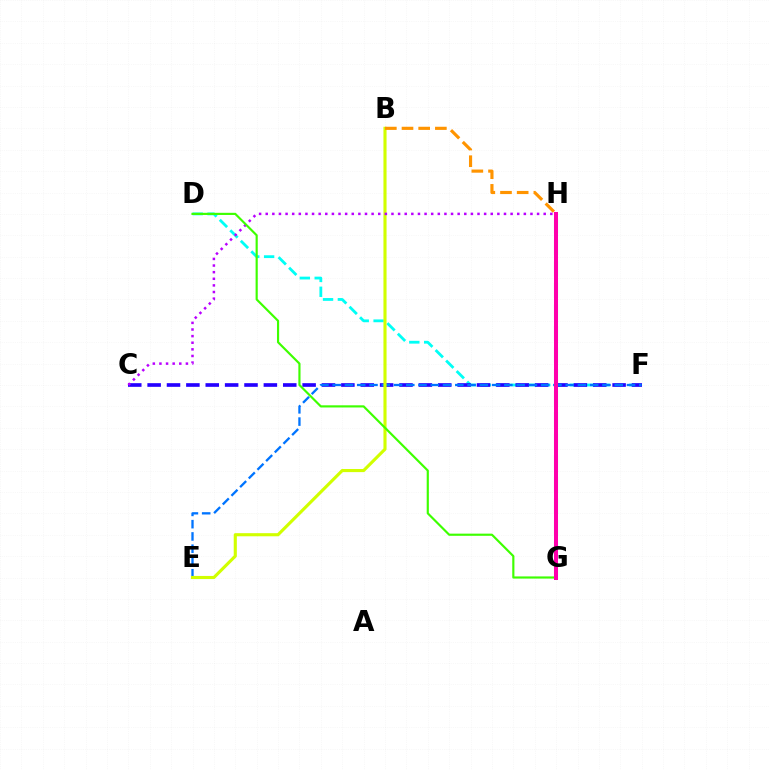{('D', 'F'): [{'color': '#00fff6', 'line_style': 'dashed', 'thickness': 2.02}], ('C', 'F'): [{'color': '#2500ff', 'line_style': 'dashed', 'thickness': 2.63}], ('E', 'F'): [{'color': '#0074ff', 'line_style': 'dashed', 'thickness': 1.67}], ('B', 'E'): [{'color': '#d1ff00', 'line_style': 'solid', 'thickness': 2.25}], ('B', 'H'): [{'color': '#ff9400', 'line_style': 'dashed', 'thickness': 2.27}], ('G', 'H'): [{'color': '#ff0000', 'line_style': 'dotted', 'thickness': 1.58}, {'color': '#00ff5c', 'line_style': 'dashed', 'thickness': 2.93}, {'color': '#ff00ac', 'line_style': 'solid', 'thickness': 2.87}], ('C', 'H'): [{'color': '#b900ff', 'line_style': 'dotted', 'thickness': 1.8}], ('D', 'G'): [{'color': '#3dff00', 'line_style': 'solid', 'thickness': 1.56}]}